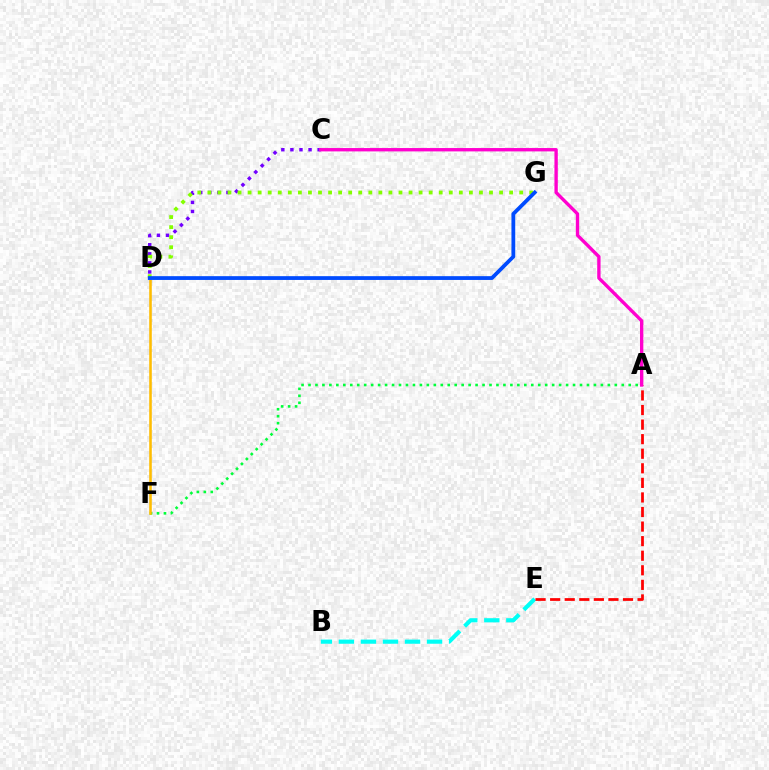{('B', 'E'): [{'color': '#00fff6', 'line_style': 'dashed', 'thickness': 2.99}], ('A', 'F'): [{'color': '#00ff39', 'line_style': 'dotted', 'thickness': 1.89}], ('D', 'F'): [{'color': '#ffbd00', 'line_style': 'solid', 'thickness': 1.85}], ('A', 'E'): [{'color': '#ff0000', 'line_style': 'dashed', 'thickness': 1.98}], ('C', 'D'): [{'color': '#7200ff', 'line_style': 'dotted', 'thickness': 2.47}], ('A', 'C'): [{'color': '#ff00cf', 'line_style': 'solid', 'thickness': 2.41}], ('D', 'G'): [{'color': '#84ff00', 'line_style': 'dotted', 'thickness': 2.73}, {'color': '#004bff', 'line_style': 'solid', 'thickness': 2.73}]}